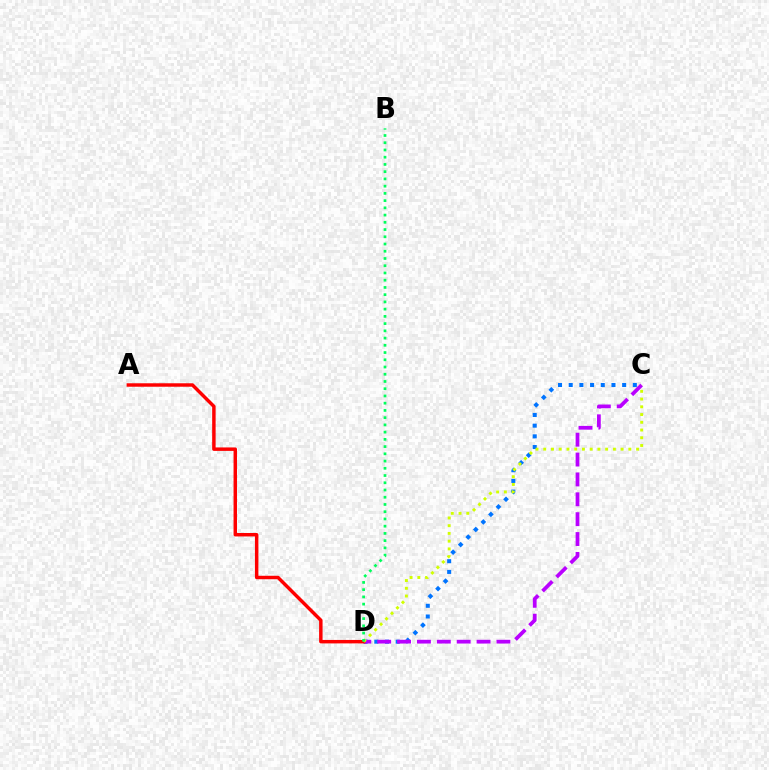{('C', 'D'): [{'color': '#0074ff', 'line_style': 'dotted', 'thickness': 2.9}, {'color': '#b900ff', 'line_style': 'dashed', 'thickness': 2.7}, {'color': '#d1ff00', 'line_style': 'dotted', 'thickness': 2.1}], ('A', 'D'): [{'color': '#ff0000', 'line_style': 'solid', 'thickness': 2.49}], ('B', 'D'): [{'color': '#00ff5c', 'line_style': 'dotted', 'thickness': 1.97}]}